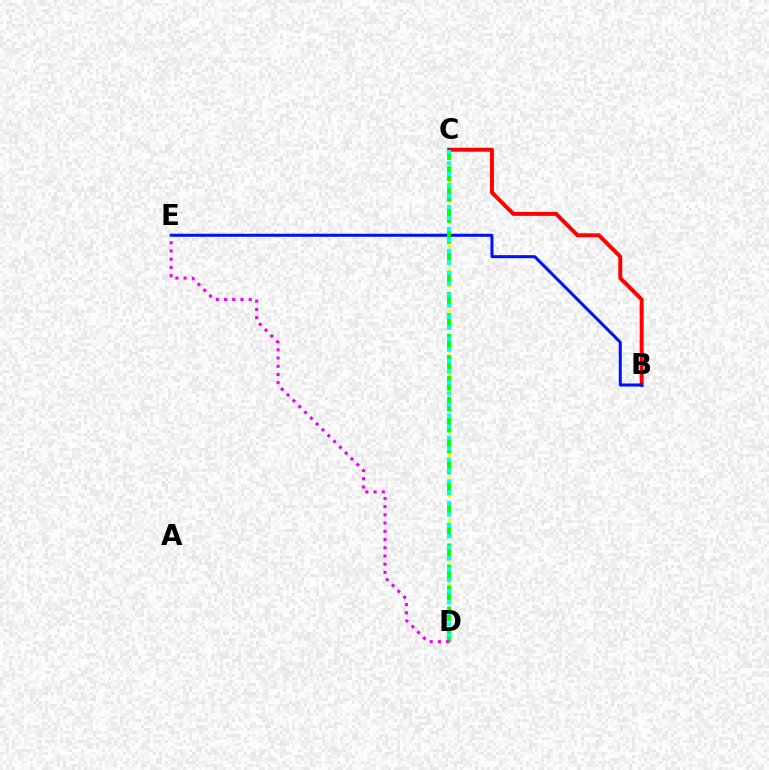{('C', 'D'): [{'color': '#fcf500', 'line_style': 'dotted', 'thickness': 2.19}, {'color': '#08ff00', 'line_style': 'dashed', 'thickness': 2.85}, {'color': '#00fff6', 'line_style': 'dotted', 'thickness': 2.98}], ('B', 'C'): [{'color': '#ff0000', 'line_style': 'solid', 'thickness': 2.84}], ('B', 'E'): [{'color': '#0010ff', 'line_style': 'solid', 'thickness': 2.17}], ('D', 'E'): [{'color': '#ee00ff', 'line_style': 'dotted', 'thickness': 2.23}]}